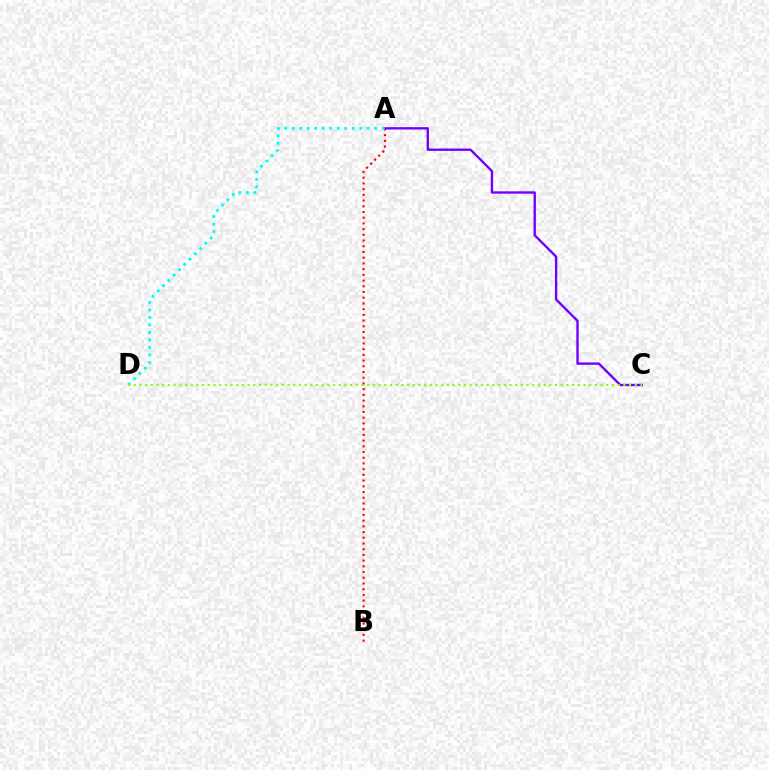{('A', 'B'): [{'color': '#ff0000', 'line_style': 'dotted', 'thickness': 1.55}], ('A', 'C'): [{'color': '#7200ff', 'line_style': 'solid', 'thickness': 1.71}], ('A', 'D'): [{'color': '#00fff6', 'line_style': 'dotted', 'thickness': 2.04}], ('C', 'D'): [{'color': '#84ff00', 'line_style': 'dotted', 'thickness': 1.55}]}